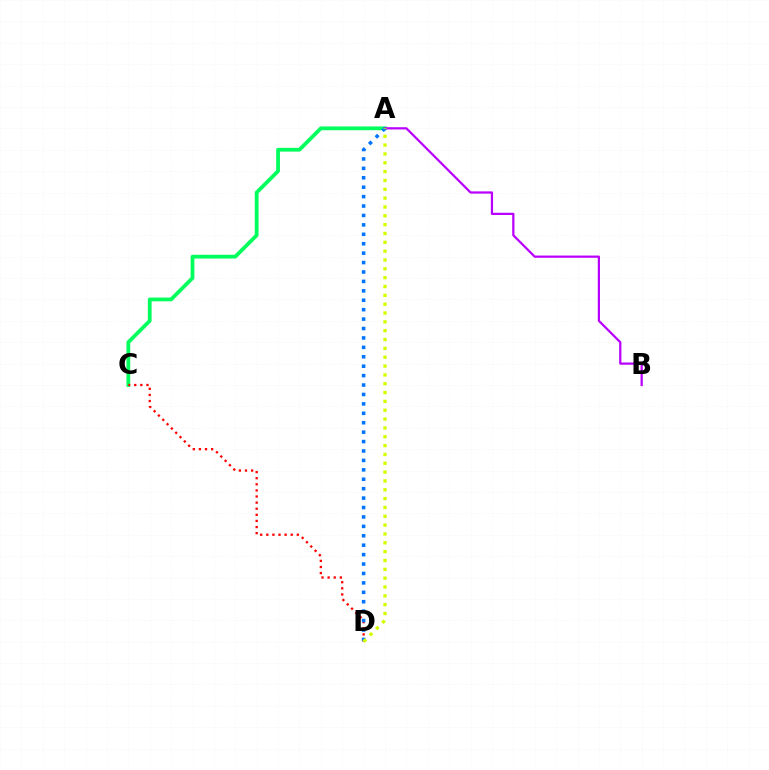{('A', 'C'): [{'color': '#00ff5c', 'line_style': 'solid', 'thickness': 2.71}], ('A', 'B'): [{'color': '#b900ff', 'line_style': 'solid', 'thickness': 1.61}], ('C', 'D'): [{'color': '#ff0000', 'line_style': 'dotted', 'thickness': 1.66}], ('A', 'D'): [{'color': '#0074ff', 'line_style': 'dotted', 'thickness': 2.56}, {'color': '#d1ff00', 'line_style': 'dotted', 'thickness': 2.4}]}